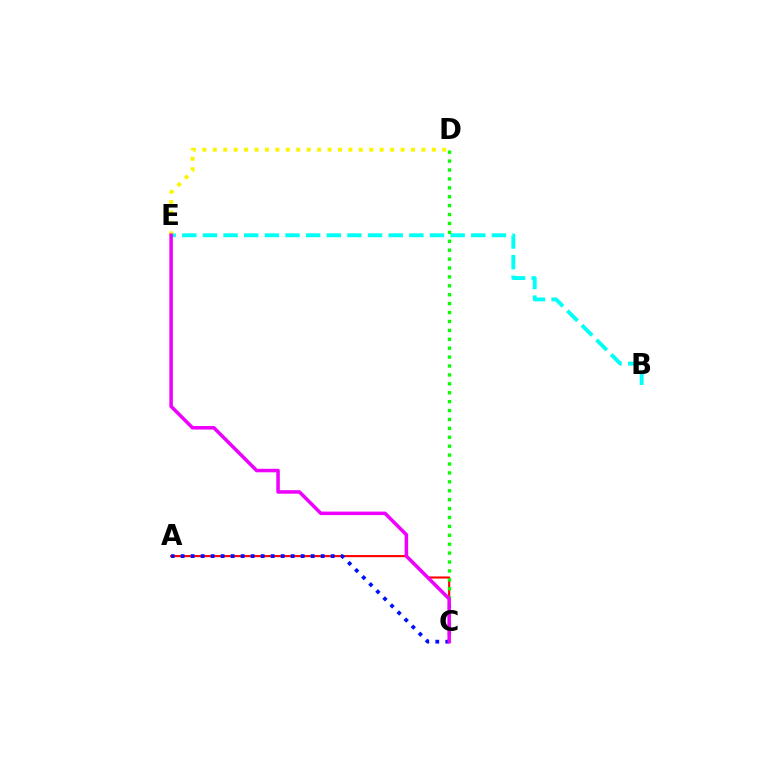{('A', 'C'): [{'color': '#ff0000', 'line_style': 'solid', 'thickness': 1.53}, {'color': '#0010ff', 'line_style': 'dotted', 'thickness': 2.72}], ('B', 'E'): [{'color': '#00fff6', 'line_style': 'dashed', 'thickness': 2.8}], ('C', 'D'): [{'color': '#08ff00', 'line_style': 'dotted', 'thickness': 2.42}], ('D', 'E'): [{'color': '#fcf500', 'line_style': 'dotted', 'thickness': 2.83}], ('C', 'E'): [{'color': '#ee00ff', 'line_style': 'solid', 'thickness': 2.53}]}